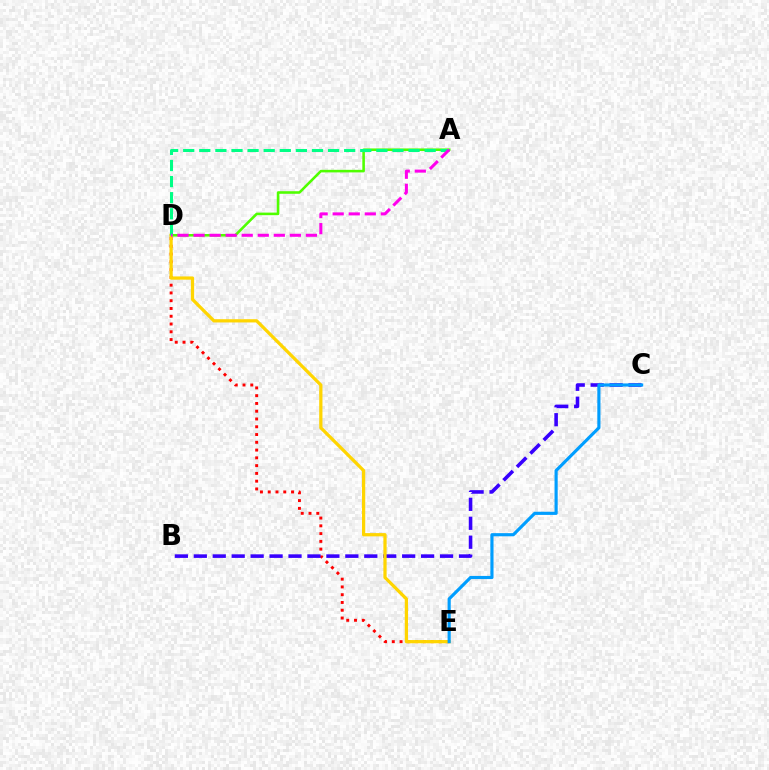{('D', 'E'): [{'color': '#ff0000', 'line_style': 'dotted', 'thickness': 2.11}, {'color': '#ffd500', 'line_style': 'solid', 'thickness': 2.33}], ('B', 'C'): [{'color': '#3700ff', 'line_style': 'dashed', 'thickness': 2.57}], ('A', 'D'): [{'color': '#4fff00', 'line_style': 'solid', 'thickness': 1.85}, {'color': '#00ff86', 'line_style': 'dashed', 'thickness': 2.19}, {'color': '#ff00ed', 'line_style': 'dashed', 'thickness': 2.18}], ('C', 'E'): [{'color': '#009eff', 'line_style': 'solid', 'thickness': 2.27}]}